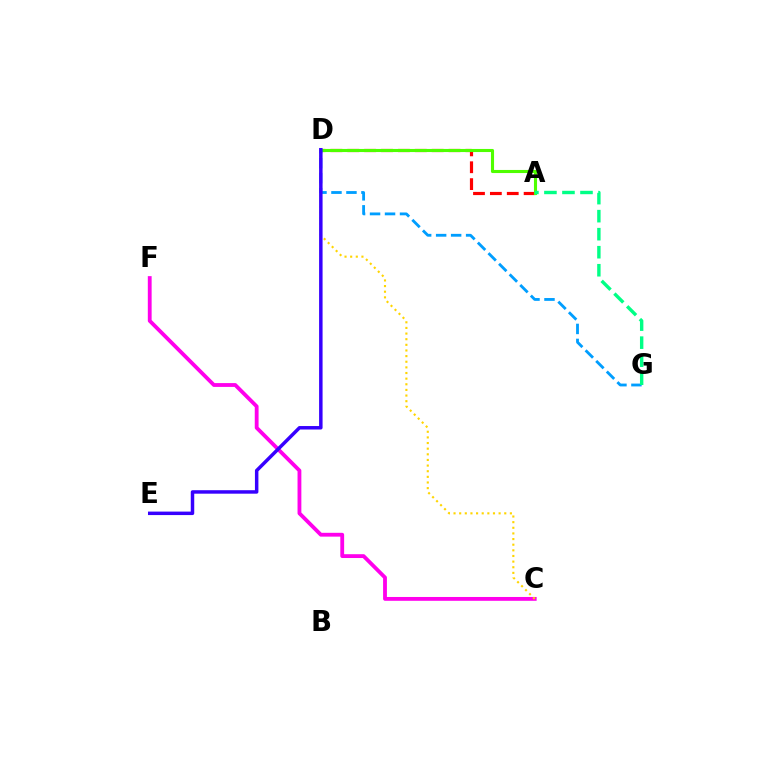{('A', 'D'): [{'color': '#ff0000', 'line_style': 'dashed', 'thickness': 2.29}, {'color': '#4fff00', 'line_style': 'solid', 'thickness': 2.23}], ('D', 'G'): [{'color': '#009eff', 'line_style': 'dashed', 'thickness': 2.04}], ('C', 'F'): [{'color': '#ff00ed', 'line_style': 'solid', 'thickness': 2.75}], ('A', 'G'): [{'color': '#00ff86', 'line_style': 'dashed', 'thickness': 2.45}], ('C', 'D'): [{'color': '#ffd500', 'line_style': 'dotted', 'thickness': 1.53}], ('D', 'E'): [{'color': '#3700ff', 'line_style': 'solid', 'thickness': 2.5}]}